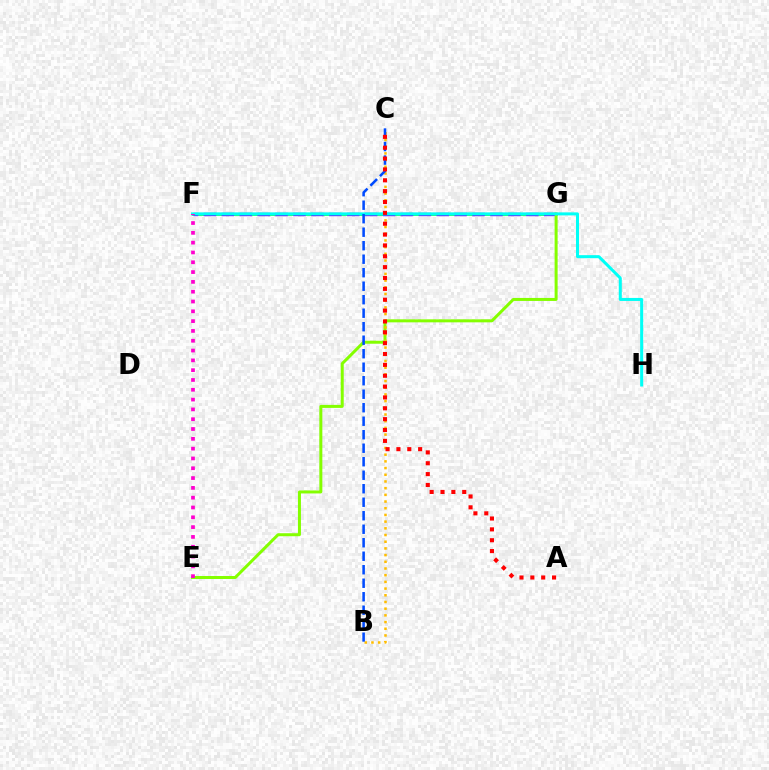{('F', 'G'): [{'color': '#00ff39', 'line_style': 'solid', 'thickness': 1.92}, {'color': '#7200ff', 'line_style': 'dashed', 'thickness': 2.43}], ('E', 'G'): [{'color': '#84ff00', 'line_style': 'solid', 'thickness': 2.16}], ('B', 'C'): [{'color': '#ffbd00', 'line_style': 'dotted', 'thickness': 1.82}, {'color': '#004bff', 'line_style': 'dashed', 'thickness': 1.83}], ('F', 'H'): [{'color': '#00fff6', 'line_style': 'solid', 'thickness': 2.18}], ('A', 'C'): [{'color': '#ff0000', 'line_style': 'dotted', 'thickness': 2.95}], ('E', 'F'): [{'color': '#ff00cf', 'line_style': 'dotted', 'thickness': 2.67}]}